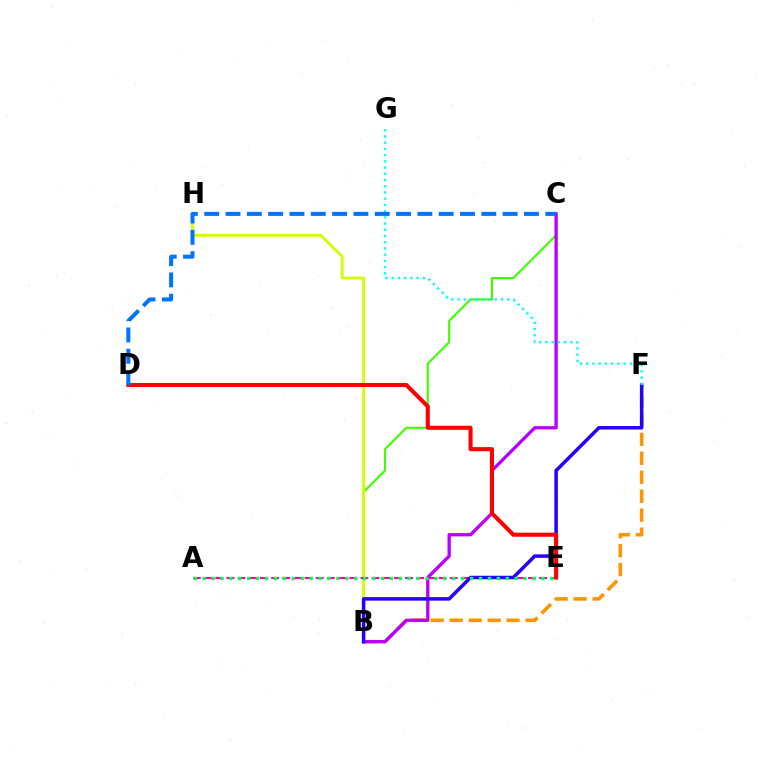{('B', 'F'): [{'color': '#ff9400', 'line_style': 'dashed', 'thickness': 2.58}, {'color': '#2500ff', 'line_style': 'solid', 'thickness': 2.52}], ('B', 'C'): [{'color': '#3dff00', 'line_style': 'solid', 'thickness': 1.52}, {'color': '#b900ff', 'line_style': 'solid', 'thickness': 2.38}], ('B', 'H'): [{'color': '#d1ff00', 'line_style': 'solid', 'thickness': 2.03}], ('A', 'E'): [{'color': '#ff00ac', 'line_style': 'dashed', 'thickness': 1.52}, {'color': '#00ff5c', 'line_style': 'dotted', 'thickness': 2.42}], ('D', 'E'): [{'color': '#ff0000', 'line_style': 'solid', 'thickness': 2.93}], ('F', 'G'): [{'color': '#00fff6', 'line_style': 'dotted', 'thickness': 1.69}], ('C', 'D'): [{'color': '#0074ff', 'line_style': 'dashed', 'thickness': 2.9}]}